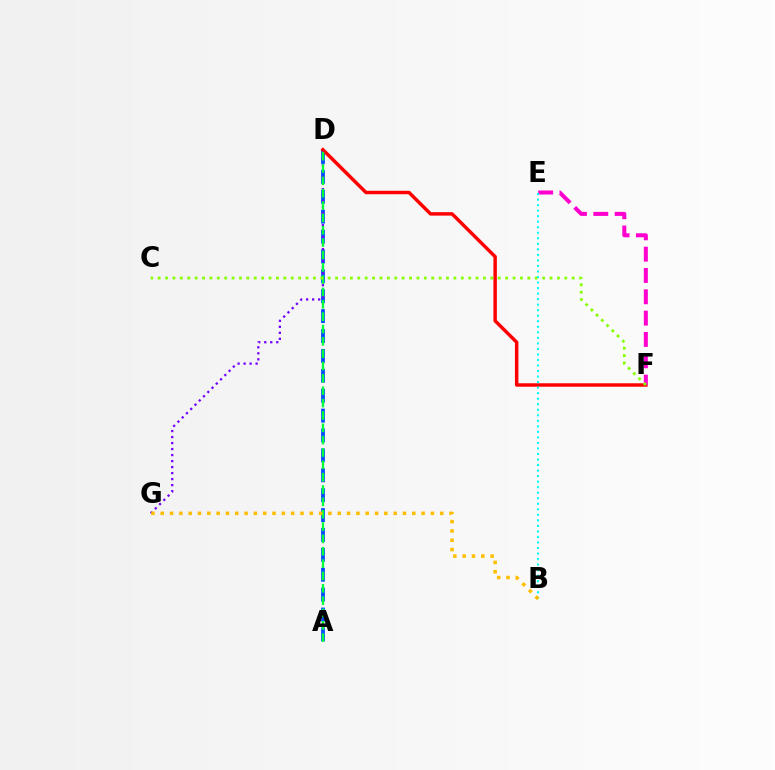{('A', 'D'): [{'color': '#004bff', 'line_style': 'dashed', 'thickness': 2.7}, {'color': '#00ff39', 'line_style': 'dashed', 'thickness': 1.68}], ('D', 'F'): [{'color': '#ff0000', 'line_style': 'solid', 'thickness': 2.49}], ('D', 'G'): [{'color': '#7200ff', 'line_style': 'dotted', 'thickness': 1.63}], ('E', 'F'): [{'color': '#ff00cf', 'line_style': 'dashed', 'thickness': 2.9}], ('C', 'F'): [{'color': '#84ff00', 'line_style': 'dotted', 'thickness': 2.01}], ('B', 'E'): [{'color': '#00fff6', 'line_style': 'dotted', 'thickness': 1.5}], ('B', 'G'): [{'color': '#ffbd00', 'line_style': 'dotted', 'thickness': 2.53}]}